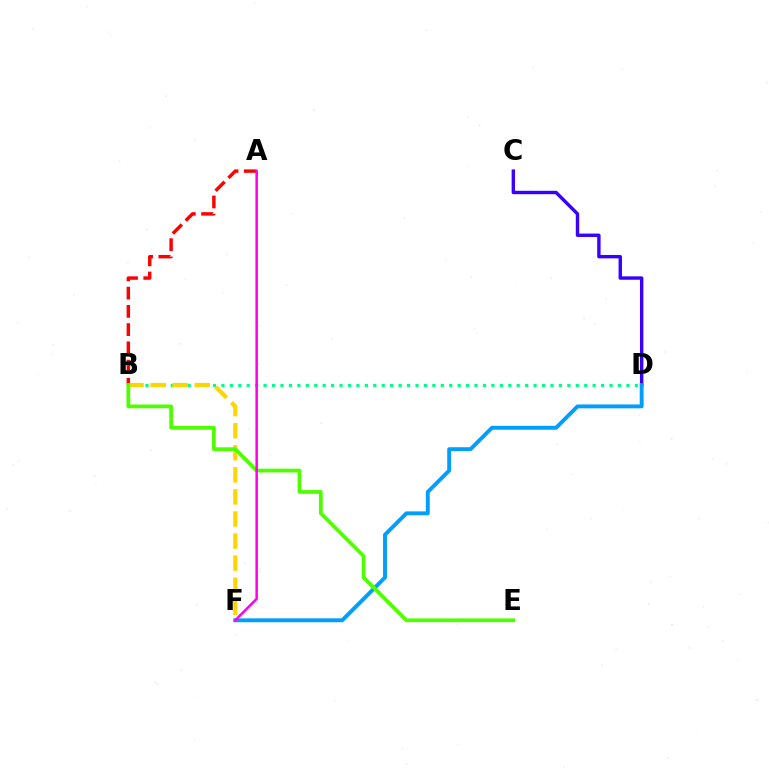{('B', 'D'): [{'color': '#00ff86', 'line_style': 'dotted', 'thickness': 2.29}], ('A', 'B'): [{'color': '#ff0000', 'line_style': 'dashed', 'thickness': 2.48}], ('C', 'D'): [{'color': '#3700ff', 'line_style': 'solid', 'thickness': 2.45}], ('D', 'F'): [{'color': '#009eff', 'line_style': 'solid', 'thickness': 2.8}], ('B', 'F'): [{'color': '#ffd500', 'line_style': 'dashed', 'thickness': 3.0}], ('B', 'E'): [{'color': '#4fff00', 'line_style': 'solid', 'thickness': 2.7}], ('A', 'F'): [{'color': '#ff00ed', 'line_style': 'solid', 'thickness': 1.81}]}